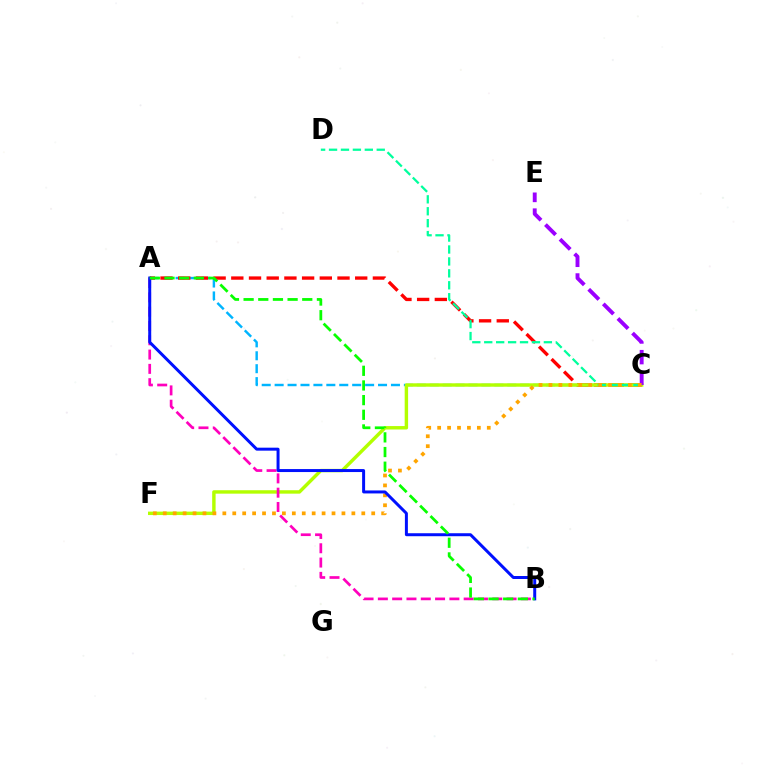{('A', 'C'): [{'color': '#00b5ff', 'line_style': 'dashed', 'thickness': 1.76}, {'color': '#ff0000', 'line_style': 'dashed', 'thickness': 2.4}], ('C', 'F'): [{'color': '#b3ff00', 'line_style': 'solid', 'thickness': 2.47}, {'color': '#ffa500', 'line_style': 'dotted', 'thickness': 2.7}], ('C', 'D'): [{'color': '#00ff9d', 'line_style': 'dashed', 'thickness': 1.62}], ('A', 'B'): [{'color': '#ff00bd', 'line_style': 'dashed', 'thickness': 1.94}, {'color': '#0010ff', 'line_style': 'solid', 'thickness': 2.15}, {'color': '#08ff00', 'line_style': 'dashed', 'thickness': 1.99}], ('C', 'E'): [{'color': '#9b00ff', 'line_style': 'dashed', 'thickness': 2.81}]}